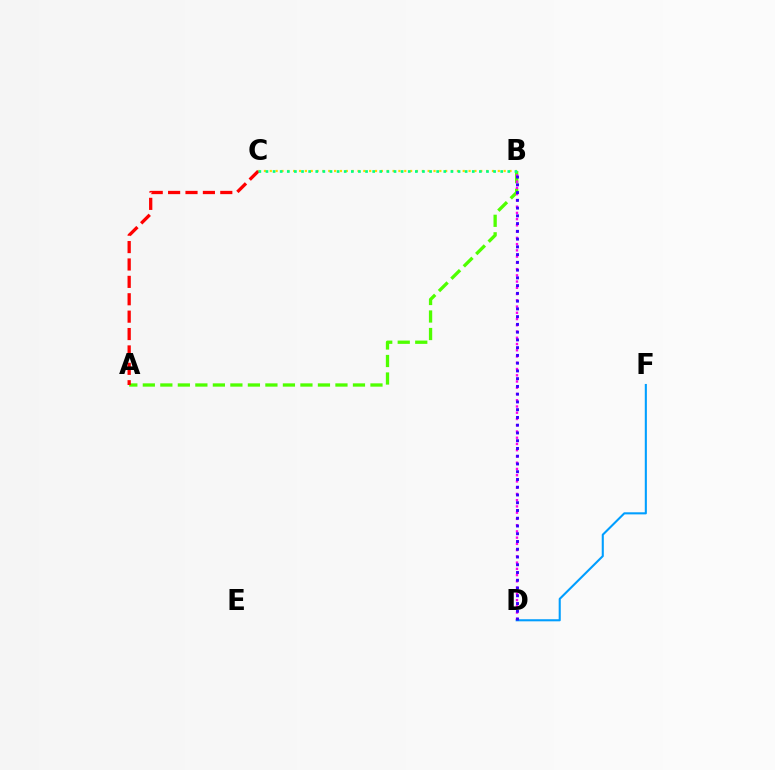{('D', 'F'): [{'color': '#009eff', 'line_style': 'solid', 'thickness': 1.51}], ('A', 'B'): [{'color': '#4fff00', 'line_style': 'dashed', 'thickness': 2.38}], ('B', 'C'): [{'color': '#ffd500', 'line_style': 'dotted', 'thickness': 1.59}, {'color': '#00ff86', 'line_style': 'dotted', 'thickness': 1.93}], ('B', 'D'): [{'color': '#ff00ed', 'line_style': 'dotted', 'thickness': 1.7}, {'color': '#3700ff', 'line_style': 'dotted', 'thickness': 2.11}], ('A', 'C'): [{'color': '#ff0000', 'line_style': 'dashed', 'thickness': 2.36}]}